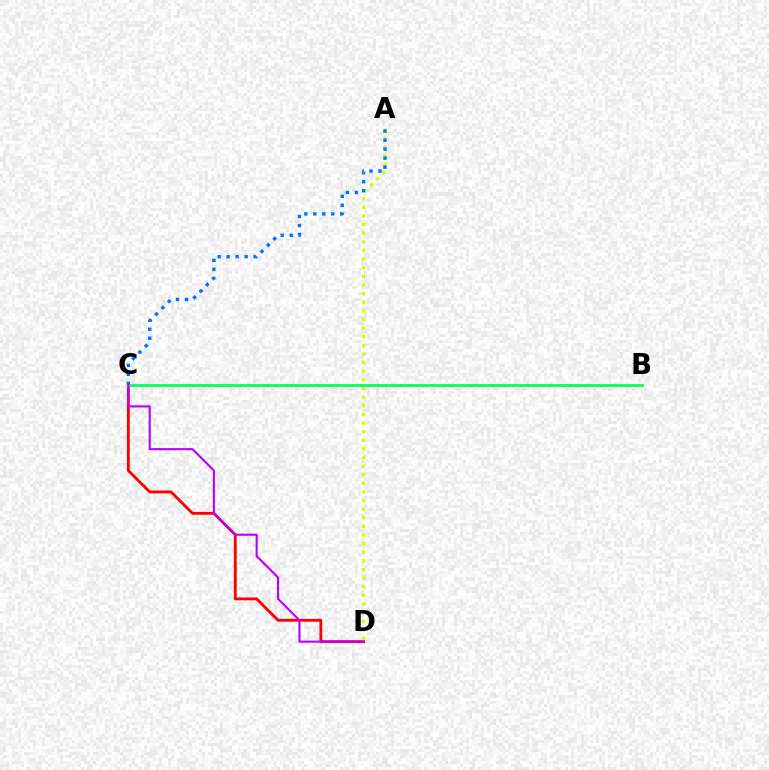{('C', 'D'): [{'color': '#ff0000', 'line_style': 'solid', 'thickness': 2.04}, {'color': '#b900ff', 'line_style': 'solid', 'thickness': 1.52}], ('A', 'D'): [{'color': '#d1ff00', 'line_style': 'dotted', 'thickness': 2.34}], ('A', 'C'): [{'color': '#0074ff', 'line_style': 'dotted', 'thickness': 2.44}], ('B', 'C'): [{'color': '#00ff5c', 'line_style': 'solid', 'thickness': 1.98}]}